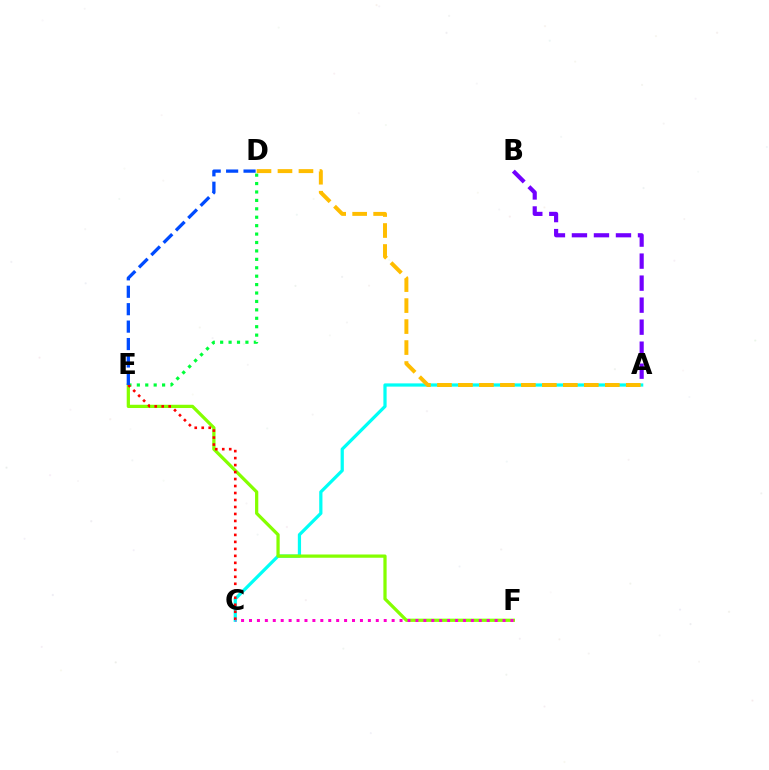{('D', 'E'): [{'color': '#00ff39', 'line_style': 'dotted', 'thickness': 2.29}, {'color': '#004bff', 'line_style': 'dashed', 'thickness': 2.37}], ('A', 'C'): [{'color': '#00fff6', 'line_style': 'solid', 'thickness': 2.33}], ('E', 'F'): [{'color': '#84ff00', 'line_style': 'solid', 'thickness': 2.34}], ('C', 'E'): [{'color': '#ff0000', 'line_style': 'dotted', 'thickness': 1.9}], ('A', 'D'): [{'color': '#ffbd00', 'line_style': 'dashed', 'thickness': 2.85}], ('A', 'B'): [{'color': '#7200ff', 'line_style': 'dashed', 'thickness': 2.99}], ('C', 'F'): [{'color': '#ff00cf', 'line_style': 'dotted', 'thickness': 2.15}]}